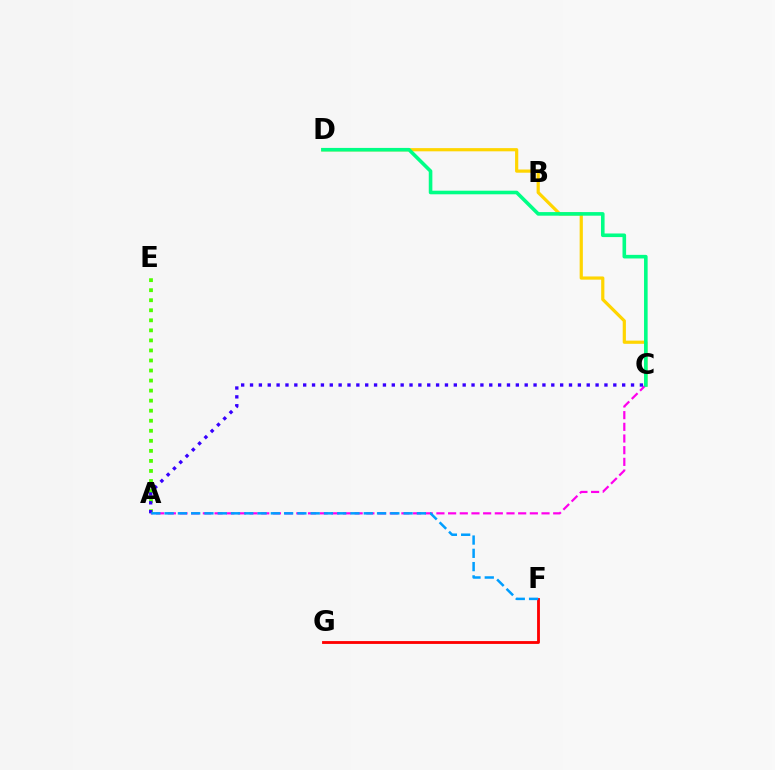{('C', 'D'): [{'color': '#ffd500', 'line_style': 'solid', 'thickness': 2.3}, {'color': '#00ff86', 'line_style': 'solid', 'thickness': 2.59}], ('A', 'C'): [{'color': '#ff00ed', 'line_style': 'dashed', 'thickness': 1.59}, {'color': '#3700ff', 'line_style': 'dotted', 'thickness': 2.41}], ('F', 'G'): [{'color': '#ff0000', 'line_style': 'solid', 'thickness': 2.04}], ('A', 'E'): [{'color': '#4fff00', 'line_style': 'dotted', 'thickness': 2.73}], ('A', 'F'): [{'color': '#009eff', 'line_style': 'dashed', 'thickness': 1.8}]}